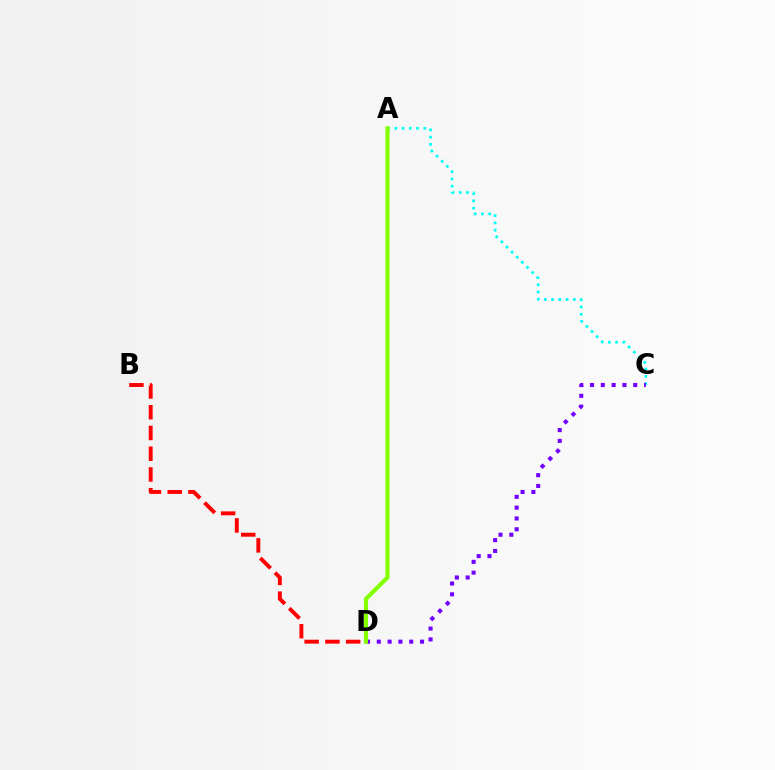{('A', 'C'): [{'color': '#00fff6', 'line_style': 'dotted', 'thickness': 1.97}], ('B', 'D'): [{'color': '#ff0000', 'line_style': 'dashed', 'thickness': 2.82}], ('C', 'D'): [{'color': '#7200ff', 'line_style': 'dotted', 'thickness': 2.94}], ('A', 'D'): [{'color': '#84ff00', 'line_style': 'solid', 'thickness': 2.99}]}